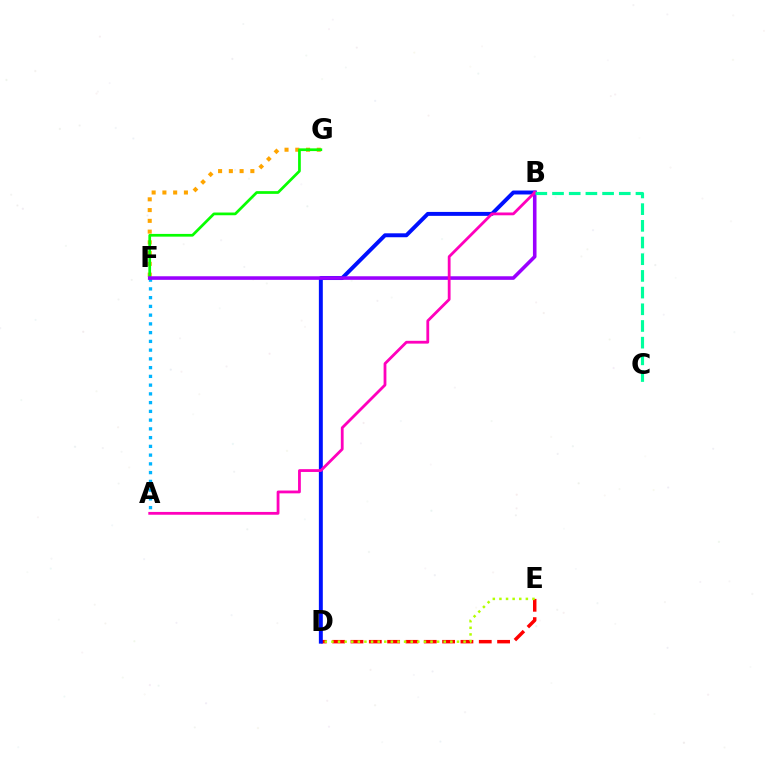{('A', 'F'): [{'color': '#00b5ff', 'line_style': 'dotted', 'thickness': 2.38}], ('F', 'G'): [{'color': '#ffa500', 'line_style': 'dotted', 'thickness': 2.92}, {'color': '#08ff00', 'line_style': 'solid', 'thickness': 1.96}], ('D', 'E'): [{'color': '#ff0000', 'line_style': 'dashed', 'thickness': 2.49}, {'color': '#b3ff00', 'line_style': 'dotted', 'thickness': 1.8}], ('B', 'D'): [{'color': '#0010ff', 'line_style': 'solid', 'thickness': 2.84}], ('B', 'F'): [{'color': '#9b00ff', 'line_style': 'solid', 'thickness': 2.58}], ('A', 'B'): [{'color': '#ff00bd', 'line_style': 'solid', 'thickness': 2.02}], ('B', 'C'): [{'color': '#00ff9d', 'line_style': 'dashed', 'thickness': 2.27}]}